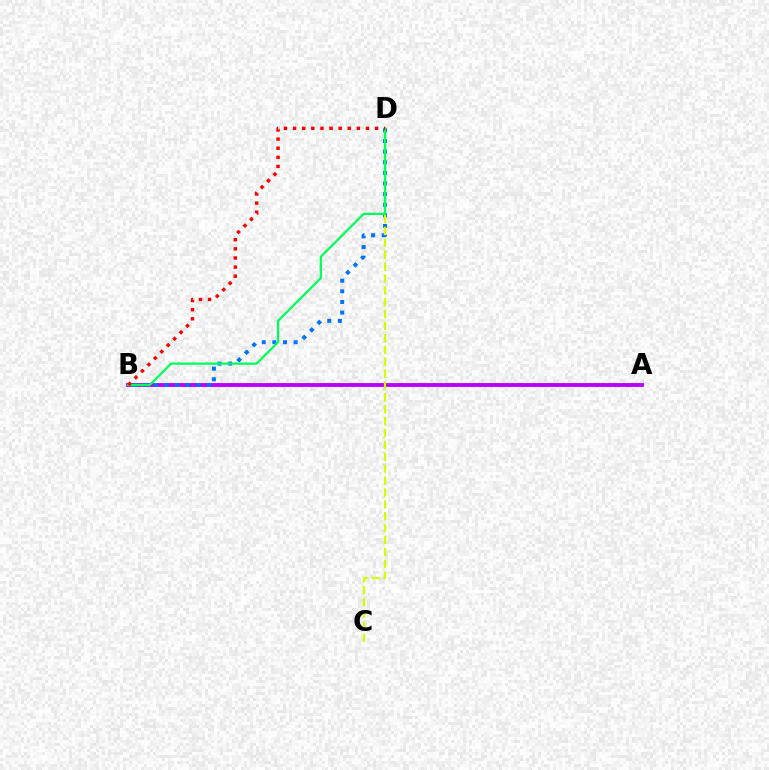{('A', 'B'): [{'color': '#b900ff', 'line_style': 'solid', 'thickness': 2.77}], ('B', 'D'): [{'color': '#0074ff', 'line_style': 'dotted', 'thickness': 2.89}, {'color': '#00ff5c', 'line_style': 'solid', 'thickness': 1.61}, {'color': '#ff0000', 'line_style': 'dotted', 'thickness': 2.47}], ('C', 'D'): [{'color': '#d1ff00', 'line_style': 'dashed', 'thickness': 1.61}]}